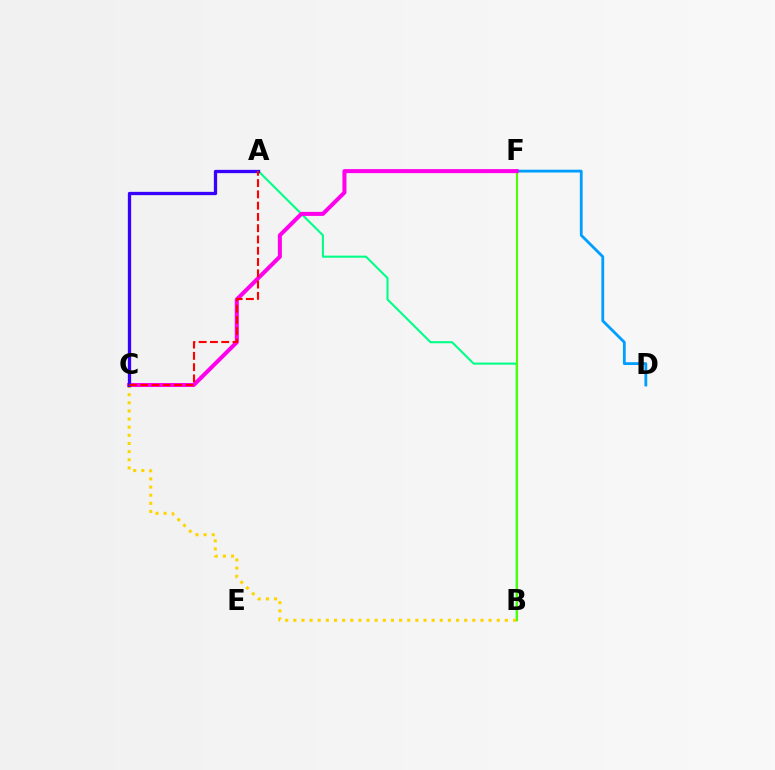{('A', 'B'): [{'color': '#00ff86', 'line_style': 'solid', 'thickness': 1.5}], ('D', 'F'): [{'color': '#009eff', 'line_style': 'solid', 'thickness': 2.02}], ('B', 'F'): [{'color': '#4fff00', 'line_style': 'solid', 'thickness': 1.5}], ('B', 'C'): [{'color': '#ffd500', 'line_style': 'dotted', 'thickness': 2.21}], ('C', 'F'): [{'color': '#ff00ed', 'line_style': 'solid', 'thickness': 2.91}], ('A', 'C'): [{'color': '#3700ff', 'line_style': 'solid', 'thickness': 2.36}, {'color': '#ff0000', 'line_style': 'dashed', 'thickness': 1.53}]}